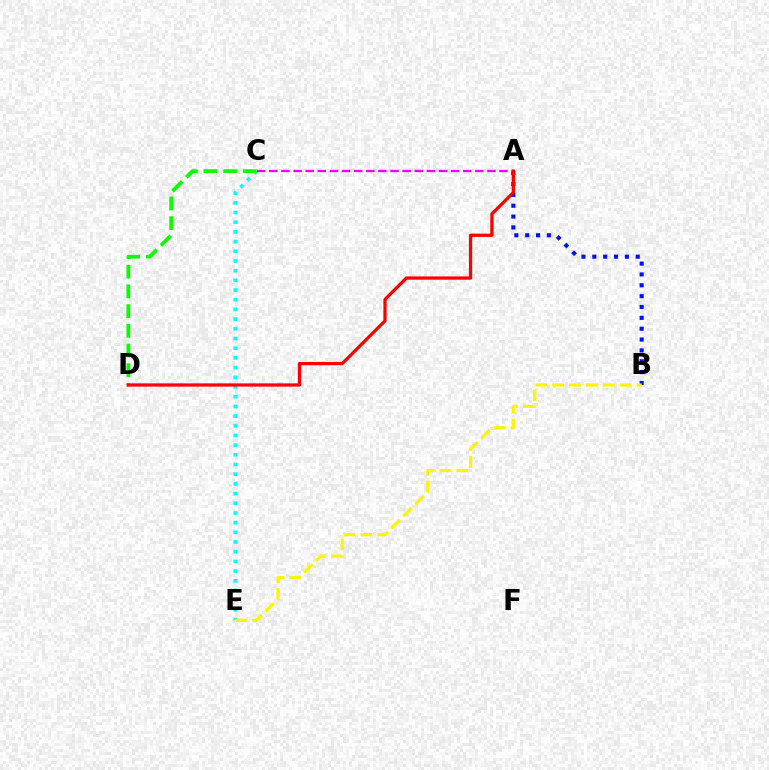{('C', 'E'): [{'color': '#00fff6', 'line_style': 'dotted', 'thickness': 2.63}], ('A', 'B'): [{'color': '#0010ff', 'line_style': 'dotted', 'thickness': 2.95}], ('A', 'C'): [{'color': '#ee00ff', 'line_style': 'dashed', 'thickness': 1.65}], ('B', 'E'): [{'color': '#fcf500', 'line_style': 'dashed', 'thickness': 2.29}], ('C', 'D'): [{'color': '#08ff00', 'line_style': 'dashed', 'thickness': 2.68}], ('A', 'D'): [{'color': '#ff0000', 'line_style': 'solid', 'thickness': 2.34}]}